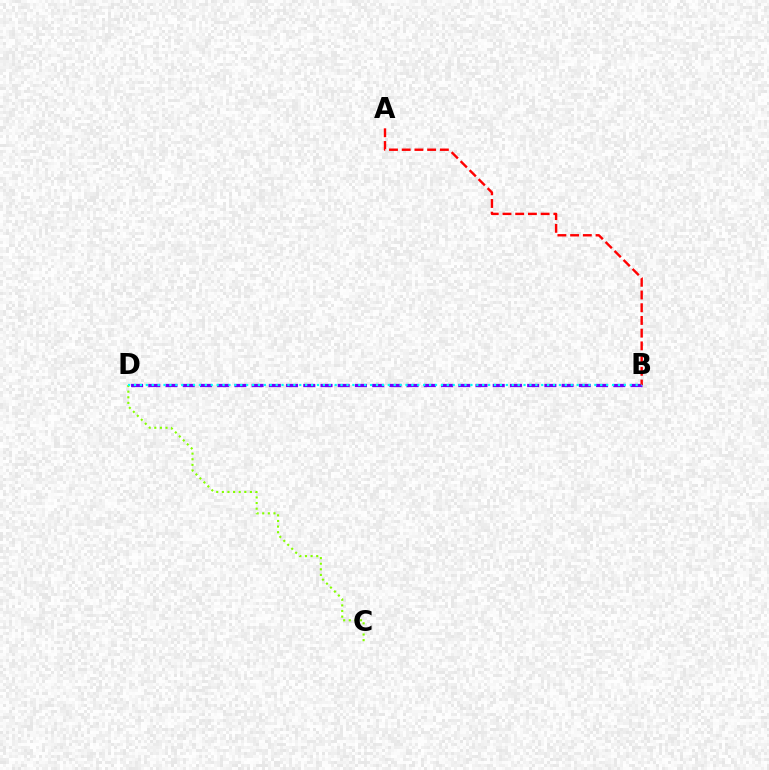{('B', 'D'): [{'color': '#7200ff', 'line_style': 'dashed', 'thickness': 2.34}, {'color': '#00fff6', 'line_style': 'dotted', 'thickness': 1.6}], ('A', 'B'): [{'color': '#ff0000', 'line_style': 'dashed', 'thickness': 1.73}], ('C', 'D'): [{'color': '#84ff00', 'line_style': 'dotted', 'thickness': 1.53}]}